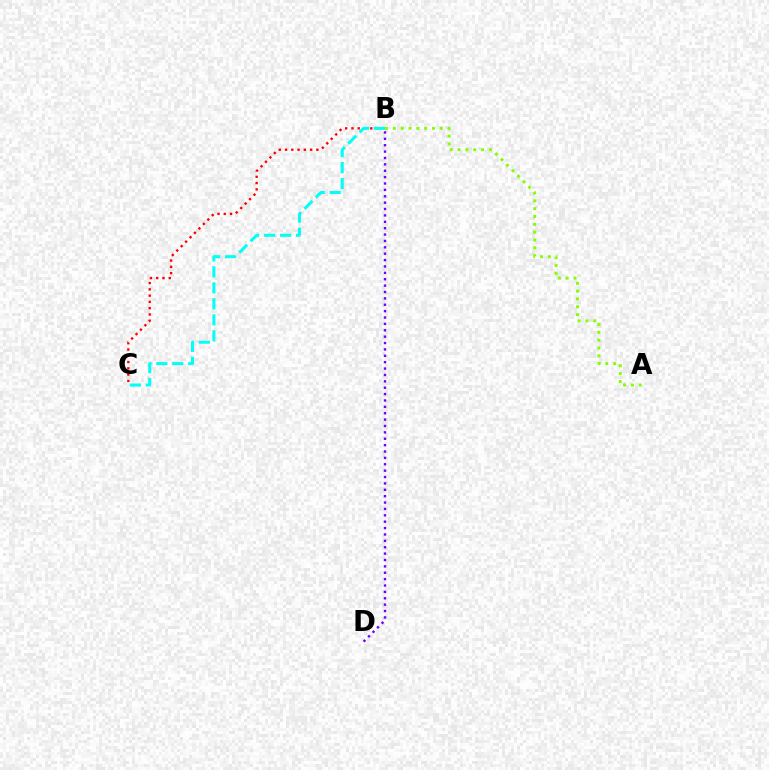{('A', 'B'): [{'color': '#84ff00', 'line_style': 'dotted', 'thickness': 2.13}], ('B', 'C'): [{'color': '#ff0000', 'line_style': 'dotted', 'thickness': 1.7}, {'color': '#00fff6', 'line_style': 'dashed', 'thickness': 2.17}], ('B', 'D'): [{'color': '#7200ff', 'line_style': 'dotted', 'thickness': 1.73}]}